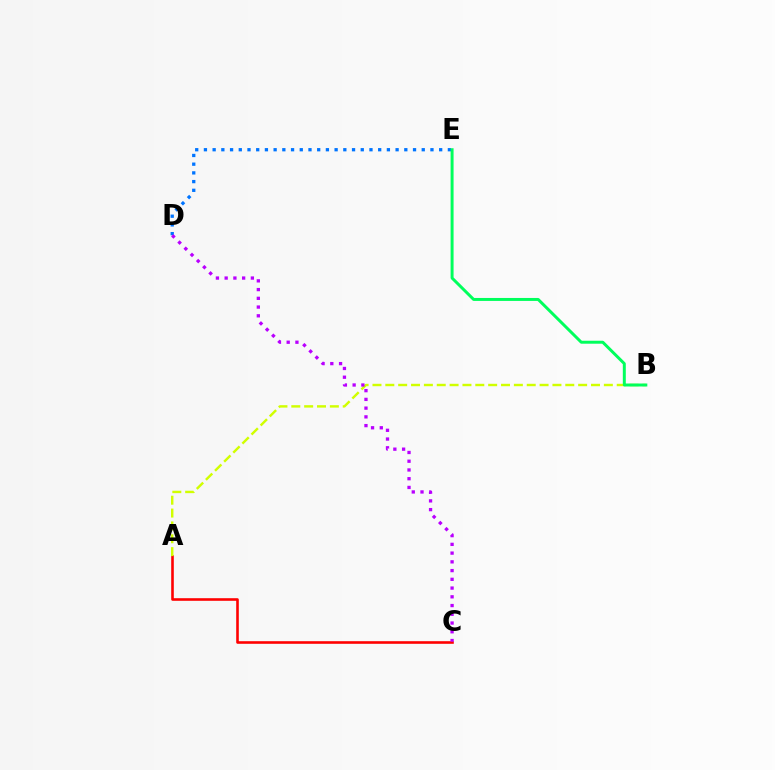{('A', 'C'): [{'color': '#ff0000', 'line_style': 'solid', 'thickness': 1.87}], ('D', 'E'): [{'color': '#0074ff', 'line_style': 'dotted', 'thickness': 2.37}], ('A', 'B'): [{'color': '#d1ff00', 'line_style': 'dashed', 'thickness': 1.75}], ('B', 'E'): [{'color': '#00ff5c', 'line_style': 'solid', 'thickness': 2.14}], ('C', 'D'): [{'color': '#b900ff', 'line_style': 'dotted', 'thickness': 2.37}]}